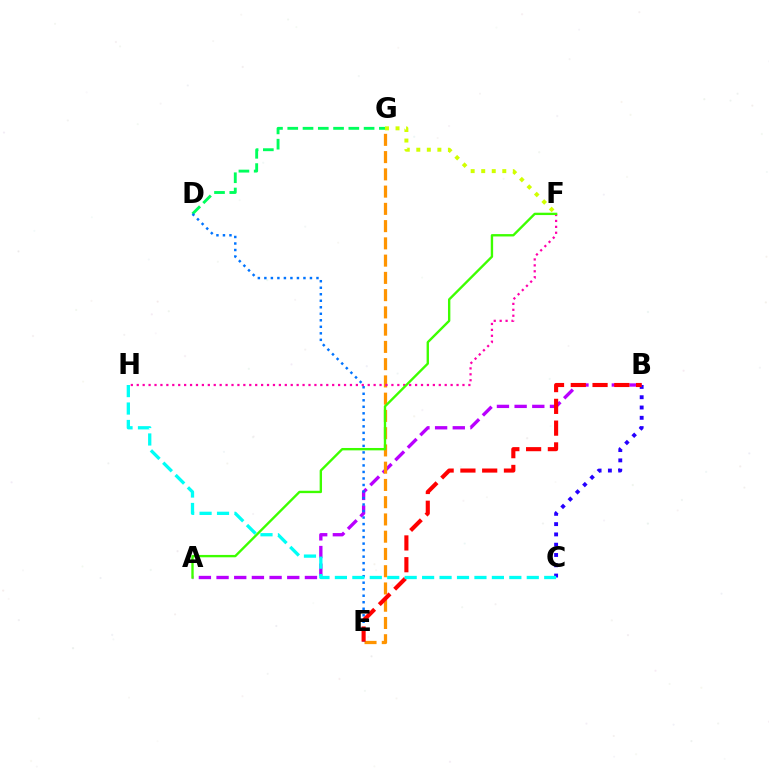{('D', 'G'): [{'color': '#00ff5c', 'line_style': 'dashed', 'thickness': 2.07}], ('B', 'C'): [{'color': '#2500ff', 'line_style': 'dotted', 'thickness': 2.79}], ('A', 'B'): [{'color': '#b900ff', 'line_style': 'dashed', 'thickness': 2.4}], ('E', 'G'): [{'color': '#ff9400', 'line_style': 'dashed', 'thickness': 2.34}], ('D', 'E'): [{'color': '#0074ff', 'line_style': 'dotted', 'thickness': 1.77}], ('B', 'E'): [{'color': '#ff0000', 'line_style': 'dashed', 'thickness': 2.96}], ('F', 'G'): [{'color': '#d1ff00', 'line_style': 'dotted', 'thickness': 2.86}], ('C', 'H'): [{'color': '#00fff6', 'line_style': 'dashed', 'thickness': 2.37}], ('F', 'H'): [{'color': '#ff00ac', 'line_style': 'dotted', 'thickness': 1.61}], ('A', 'F'): [{'color': '#3dff00', 'line_style': 'solid', 'thickness': 1.7}]}